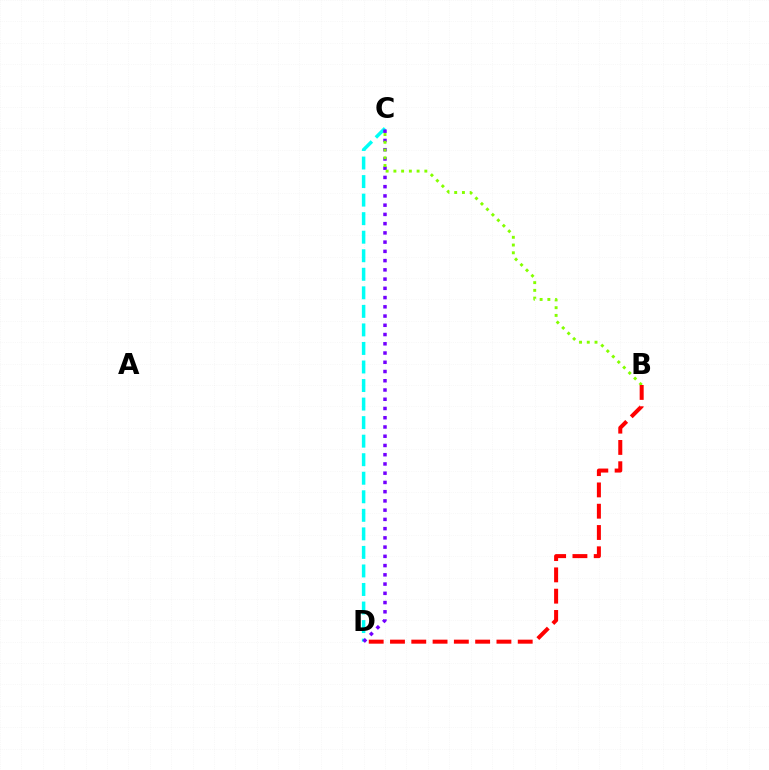{('C', 'D'): [{'color': '#00fff6', 'line_style': 'dashed', 'thickness': 2.52}, {'color': '#7200ff', 'line_style': 'dotted', 'thickness': 2.51}], ('B', 'C'): [{'color': '#84ff00', 'line_style': 'dotted', 'thickness': 2.1}], ('B', 'D'): [{'color': '#ff0000', 'line_style': 'dashed', 'thickness': 2.89}]}